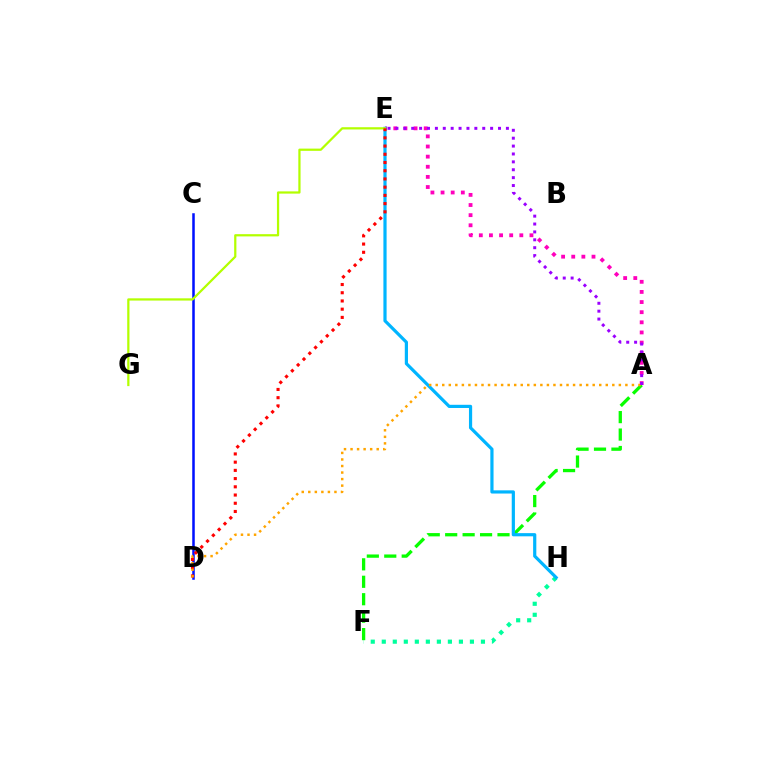{('F', 'H'): [{'color': '#00ff9d', 'line_style': 'dotted', 'thickness': 2.99}], ('A', 'E'): [{'color': '#ff00bd', 'line_style': 'dotted', 'thickness': 2.75}, {'color': '#9b00ff', 'line_style': 'dotted', 'thickness': 2.14}], ('C', 'D'): [{'color': '#0010ff', 'line_style': 'solid', 'thickness': 1.82}], ('A', 'F'): [{'color': '#08ff00', 'line_style': 'dashed', 'thickness': 2.37}], ('E', 'H'): [{'color': '#00b5ff', 'line_style': 'solid', 'thickness': 2.3}], ('E', 'G'): [{'color': '#b3ff00', 'line_style': 'solid', 'thickness': 1.61}], ('D', 'E'): [{'color': '#ff0000', 'line_style': 'dotted', 'thickness': 2.23}], ('A', 'D'): [{'color': '#ffa500', 'line_style': 'dotted', 'thickness': 1.78}]}